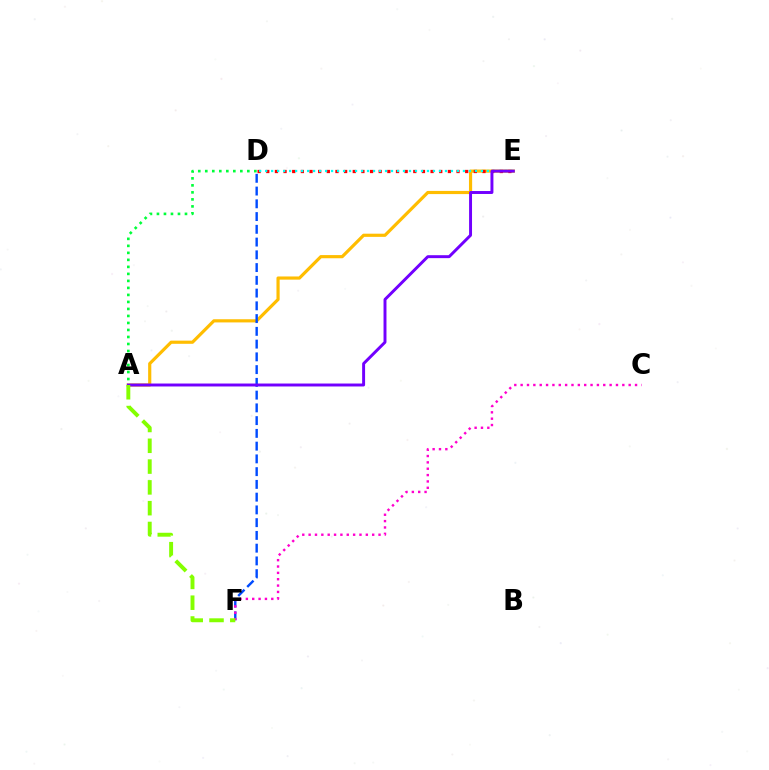{('A', 'E'): [{'color': '#ffbd00', 'line_style': 'solid', 'thickness': 2.28}, {'color': '#7200ff', 'line_style': 'solid', 'thickness': 2.12}], ('A', 'D'): [{'color': '#00ff39', 'line_style': 'dotted', 'thickness': 1.9}], ('D', 'E'): [{'color': '#ff0000', 'line_style': 'dotted', 'thickness': 2.35}, {'color': '#00fff6', 'line_style': 'dotted', 'thickness': 1.63}], ('D', 'F'): [{'color': '#004bff', 'line_style': 'dashed', 'thickness': 1.73}], ('C', 'F'): [{'color': '#ff00cf', 'line_style': 'dotted', 'thickness': 1.73}], ('A', 'F'): [{'color': '#84ff00', 'line_style': 'dashed', 'thickness': 2.83}]}